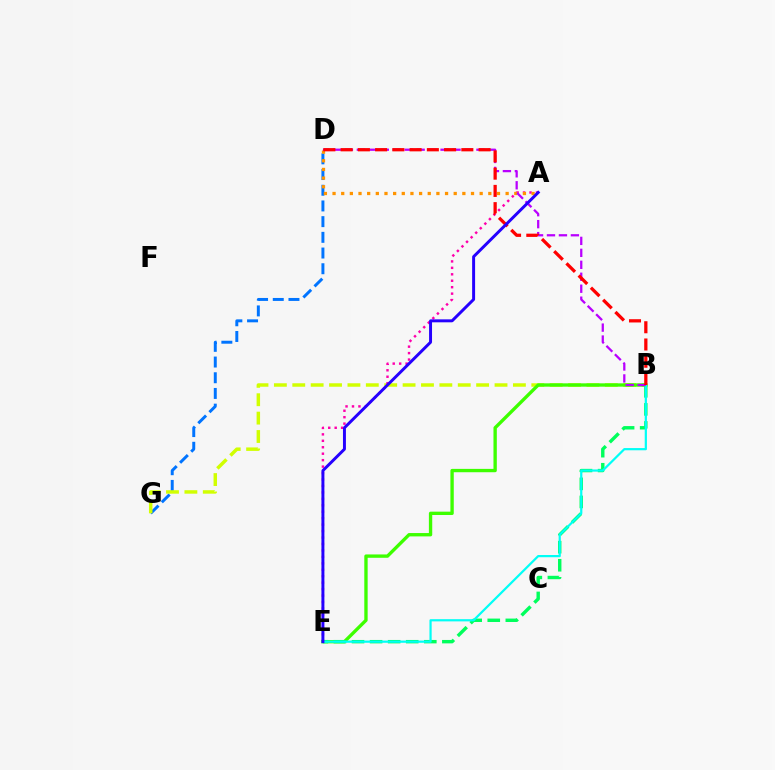{('D', 'G'): [{'color': '#0074ff', 'line_style': 'dashed', 'thickness': 2.13}], ('B', 'G'): [{'color': '#d1ff00', 'line_style': 'dashed', 'thickness': 2.5}], ('A', 'E'): [{'color': '#ff00ac', 'line_style': 'dotted', 'thickness': 1.75}, {'color': '#2500ff', 'line_style': 'solid', 'thickness': 2.13}], ('A', 'D'): [{'color': '#ff9400', 'line_style': 'dotted', 'thickness': 2.35}], ('B', 'E'): [{'color': '#3dff00', 'line_style': 'solid', 'thickness': 2.41}, {'color': '#00ff5c', 'line_style': 'dashed', 'thickness': 2.45}, {'color': '#00fff6', 'line_style': 'solid', 'thickness': 1.59}], ('B', 'D'): [{'color': '#b900ff', 'line_style': 'dashed', 'thickness': 1.62}, {'color': '#ff0000', 'line_style': 'dashed', 'thickness': 2.34}]}